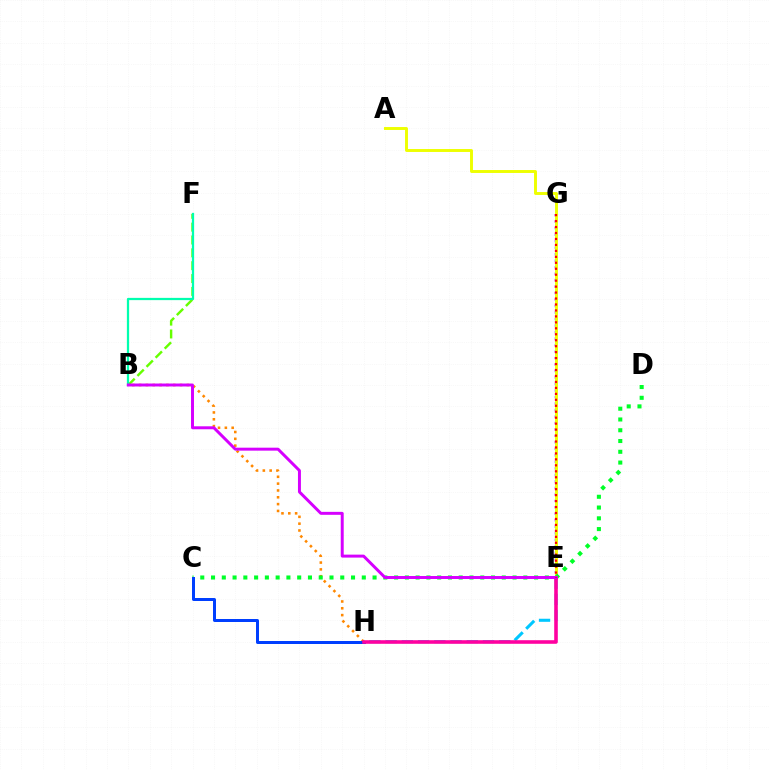{('E', 'H'): [{'color': '#00c7ff', 'line_style': 'dashed', 'thickness': 2.2}, {'color': '#ff00a0', 'line_style': 'solid', 'thickness': 2.58}], ('E', 'G'): [{'color': '#4f00ff', 'line_style': 'dotted', 'thickness': 1.76}, {'color': '#ff0000', 'line_style': 'dotted', 'thickness': 1.62}], ('B', 'F'): [{'color': '#66ff00', 'line_style': 'dashed', 'thickness': 1.75}, {'color': '#00ffaf', 'line_style': 'solid', 'thickness': 1.62}], ('B', 'H'): [{'color': '#ff8800', 'line_style': 'dotted', 'thickness': 1.85}], ('A', 'E'): [{'color': '#eeff00', 'line_style': 'solid', 'thickness': 2.11}], ('C', 'D'): [{'color': '#00ff27', 'line_style': 'dotted', 'thickness': 2.93}], ('C', 'H'): [{'color': '#003fff', 'line_style': 'solid', 'thickness': 2.15}], ('B', 'E'): [{'color': '#d600ff', 'line_style': 'solid', 'thickness': 2.13}]}